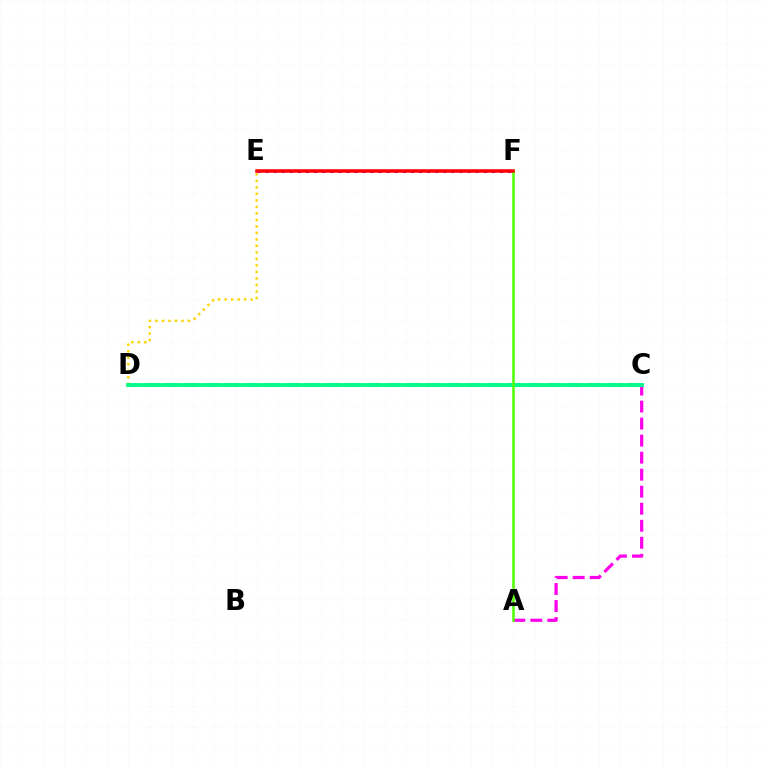{('A', 'C'): [{'color': '#ff00ed', 'line_style': 'dashed', 'thickness': 2.31}], ('C', 'D'): [{'color': '#009eff', 'line_style': 'dashed', 'thickness': 2.74}, {'color': '#00ff86', 'line_style': 'solid', 'thickness': 2.76}], ('D', 'E'): [{'color': '#ffd500', 'line_style': 'dotted', 'thickness': 1.77}], ('E', 'F'): [{'color': '#3700ff', 'line_style': 'dotted', 'thickness': 2.2}, {'color': '#ff0000', 'line_style': 'solid', 'thickness': 2.53}], ('A', 'F'): [{'color': '#4fff00', 'line_style': 'solid', 'thickness': 1.82}]}